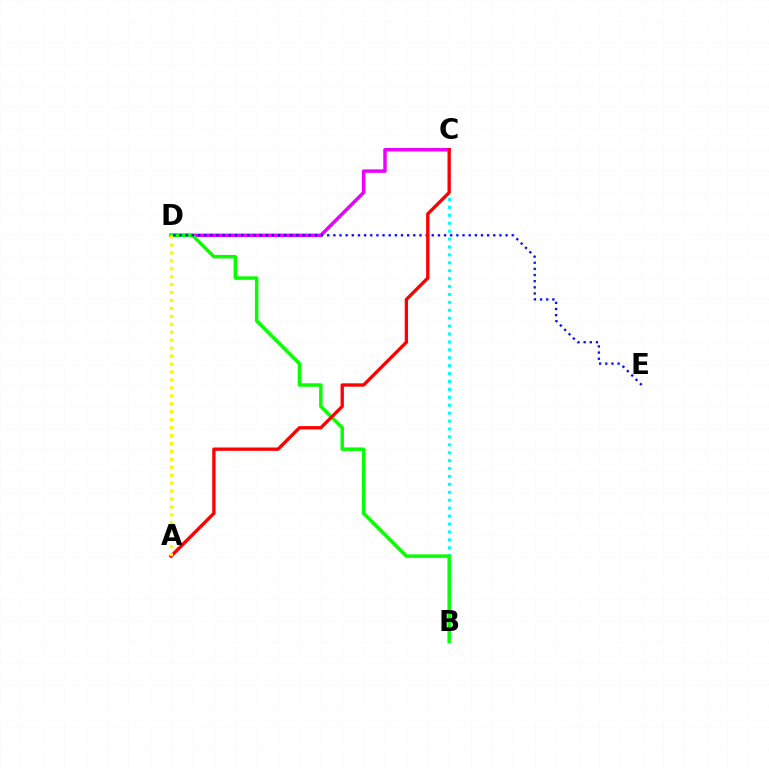{('C', 'D'): [{'color': '#ee00ff', 'line_style': 'solid', 'thickness': 2.51}], ('B', 'C'): [{'color': '#00fff6', 'line_style': 'dotted', 'thickness': 2.15}], ('B', 'D'): [{'color': '#08ff00', 'line_style': 'solid', 'thickness': 2.49}], ('D', 'E'): [{'color': '#0010ff', 'line_style': 'dotted', 'thickness': 1.67}], ('A', 'C'): [{'color': '#ff0000', 'line_style': 'solid', 'thickness': 2.4}], ('A', 'D'): [{'color': '#fcf500', 'line_style': 'dotted', 'thickness': 2.16}]}